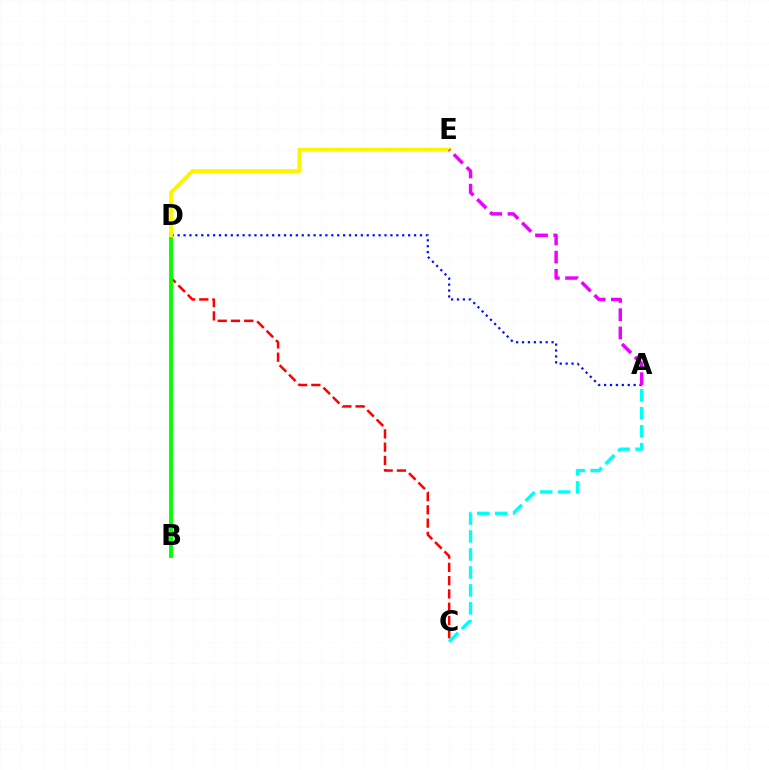{('A', 'D'): [{'color': '#0010ff', 'line_style': 'dotted', 'thickness': 1.61}], ('A', 'C'): [{'color': '#00fff6', 'line_style': 'dashed', 'thickness': 2.44}], ('C', 'D'): [{'color': '#ff0000', 'line_style': 'dashed', 'thickness': 1.8}], ('B', 'D'): [{'color': '#08ff00', 'line_style': 'solid', 'thickness': 2.8}], ('D', 'E'): [{'color': '#fcf500', 'line_style': 'solid', 'thickness': 2.79}], ('A', 'E'): [{'color': '#ee00ff', 'line_style': 'dashed', 'thickness': 2.47}]}